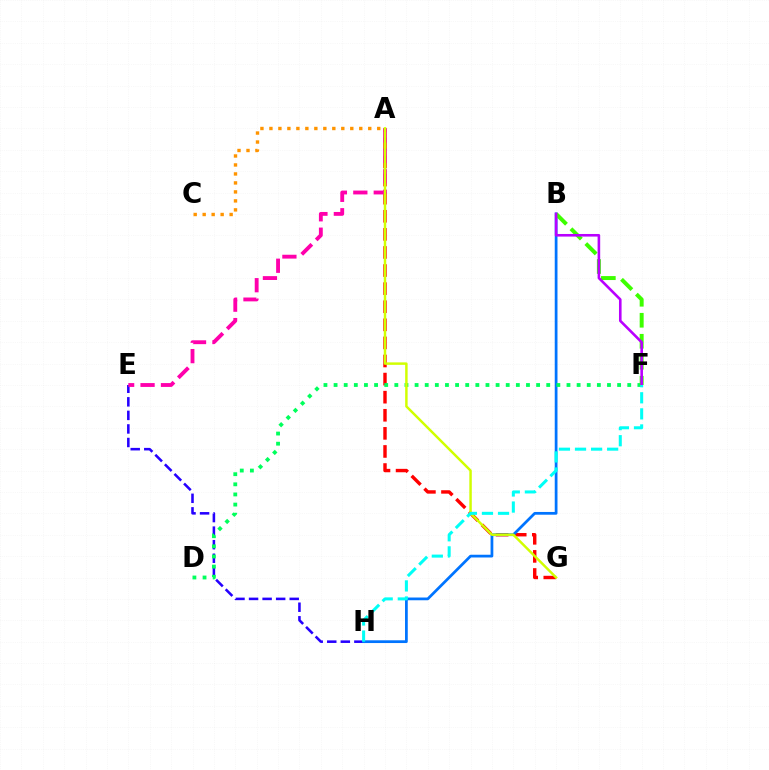{('A', 'G'): [{'color': '#ff0000', 'line_style': 'dashed', 'thickness': 2.46}, {'color': '#d1ff00', 'line_style': 'solid', 'thickness': 1.77}], ('E', 'H'): [{'color': '#2500ff', 'line_style': 'dashed', 'thickness': 1.84}], ('A', 'E'): [{'color': '#ff00ac', 'line_style': 'dashed', 'thickness': 2.77}], ('A', 'C'): [{'color': '#ff9400', 'line_style': 'dotted', 'thickness': 2.44}], ('B', 'H'): [{'color': '#0074ff', 'line_style': 'solid', 'thickness': 1.98}], ('D', 'F'): [{'color': '#00ff5c', 'line_style': 'dotted', 'thickness': 2.75}], ('B', 'F'): [{'color': '#3dff00', 'line_style': 'dashed', 'thickness': 2.85}, {'color': '#b900ff', 'line_style': 'solid', 'thickness': 1.87}], ('F', 'H'): [{'color': '#00fff6', 'line_style': 'dashed', 'thickness': 2.18}]}